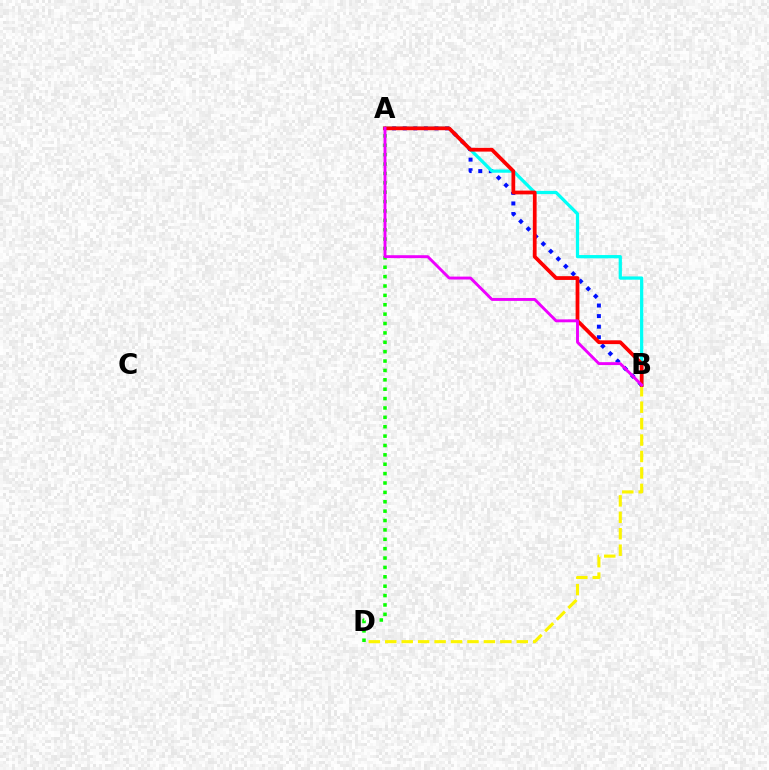{('A', 'B'): [{'color': '#0010ff', 'line_style': 'dotted', 'thickness': 2.87}, {'color': '#00fff6', 'line_style': 'solid', 'thickness': 2.34}, {'color': '#ff0000', 'line_style': 'solid', 'thickness': 2.71}, {'color': '#ee00ff', 'line_style': 'solid', 'thickness': 2.1}], ('B', 'D'): [{'color': '#fcf500', 'line_style': 'dashed', 'thickness': 2.23}], ('A', 'D'): [{'color': '#08ff00', 'line_style': 'dotted', 'thickness': 2.55}]}